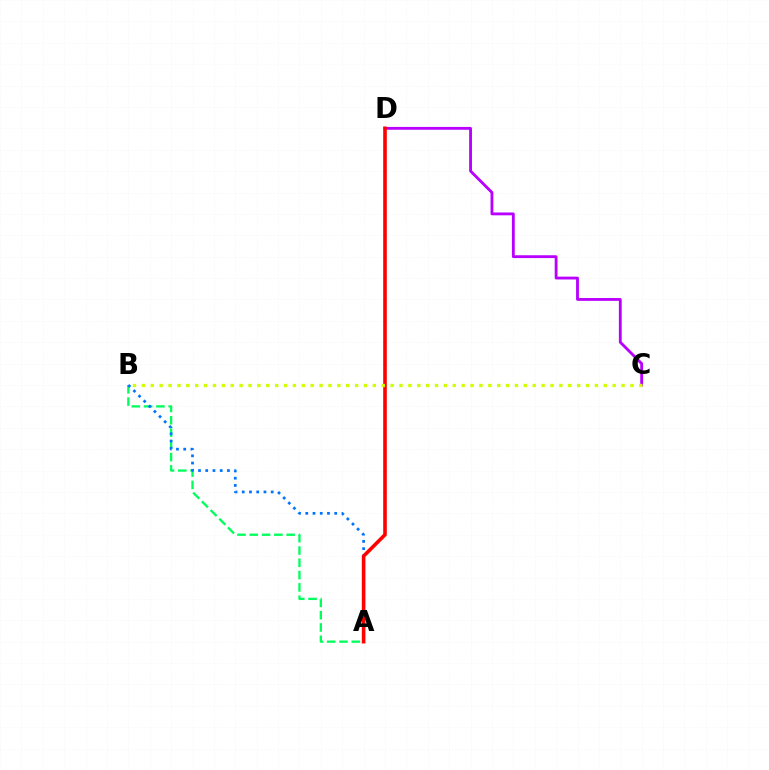{('A', 'B'): [{'color': '#00ff5c', 'line_style': 'dashed', 'thickness': 1.67}, {'color': '#0074ff', 'line_style': 'dotted', 'thickness': 1.97}], ('C', 'D'): [{'color': '#b900ff', 'line_style': 'solid', 'thickness': 2.04}], ('A', 'D'): [{'color': '#ff0000', 'line_style': 'solid', 'thickness': 2.6}], ('B', 'C'): [{'color': '#d1ff00', 'line_style': 'dotted', 'thickness': 2.41}]}